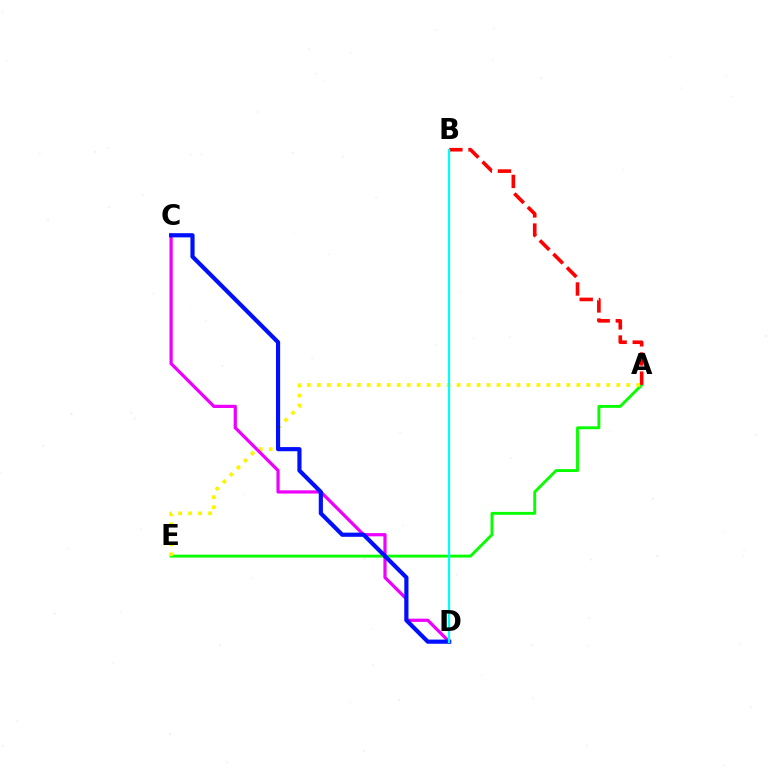{('A', 'E'): [{'color': '#08ff00', 'line_style': 'solid', 'thickness': 2.09}, {'color': '#fcf500', 'line_style': 'dotted', 'thickness': 2.71}], ('A', 'B'): [{'color': '#ff0000', 'line_style': 'dashed', 'thickness': 2.6}], ('C', 'D'): [{'color': '#ee00ff', 'line_style': 'solid', 'thickness': 2.32}, {'color': '#0010ff', 'line_style': 'solid', 'thickness': 3.0}], ('B', 'D'): [{'color': '#00fff6', 'line_style': 'solid', 'thickness': 1.62}]}